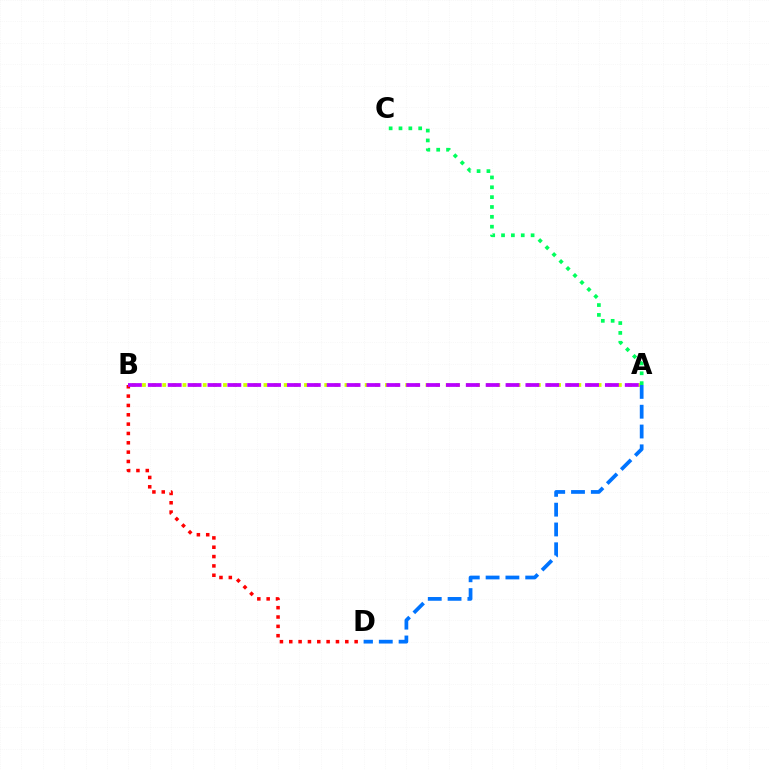{('A', 'B'): [{'color': '#d1ff00', 'line_style': 'dotted', 'thickness': 2.75}, {'color': '#b900ff', 'line_style': 'dashed', 'thickness': 2.7}], ('A', 'D'): [{'color': '#0074ff', 'line_style': 'dashed', 'thickness': 2.69}], ('A', 'C'): [{'color': '#00ff5c', 'line_style': 'dotted', 'thickness': 2.68}], ('B', 'D'): [{'color': '#ff0000', 'line_style': 'dotted', 'thickness': 2.54}]}